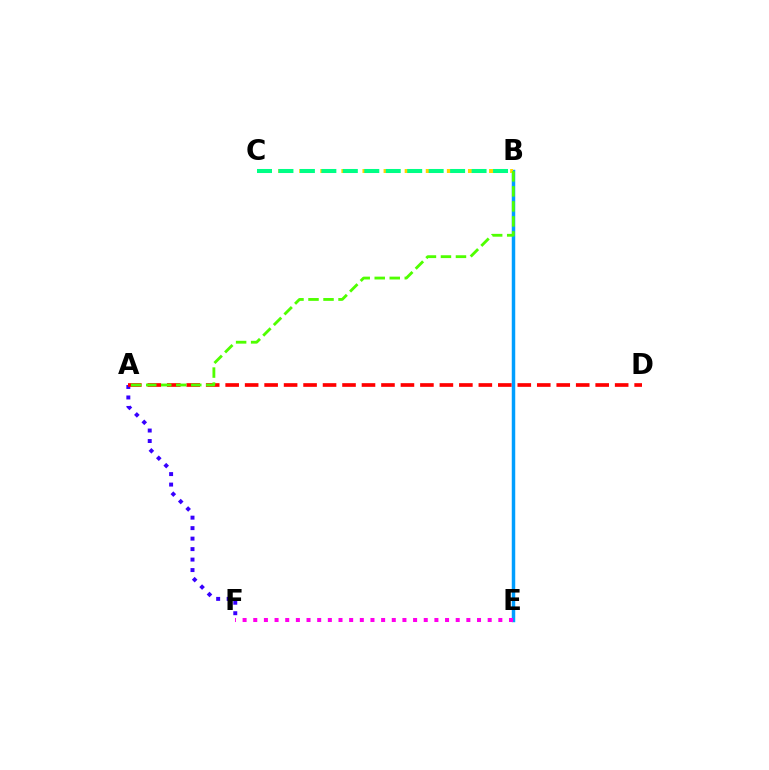{('A', 'F'): [{'color': '#3700ff', 'line_style': 'dotted', 'thickness': 2.85}], ('B', 'E'): [{'color': '#009eff', 'line_style': 'solid', 'thickness': 2.49}], ('E', 'F'): [{'color': '#ff00ed', 'line_style': 'dotted', 'thickness': 2.9}], ('B', 'C'): [{'color': '#ffd500', 'line_style': 'dotted', 'thickness': 2.87}, {'color': '#00ff86', 'line_style': 'dashed', 'thickness': 2.92}], ('A', 'D'): [{'color': '#ff0000', 'line_style': 'dashed', 'thickness': 2.65}], ('A', 'B'): [{'color': '#4fff00', 'line_style': 'dashed', 'thickness': 2.04}]}